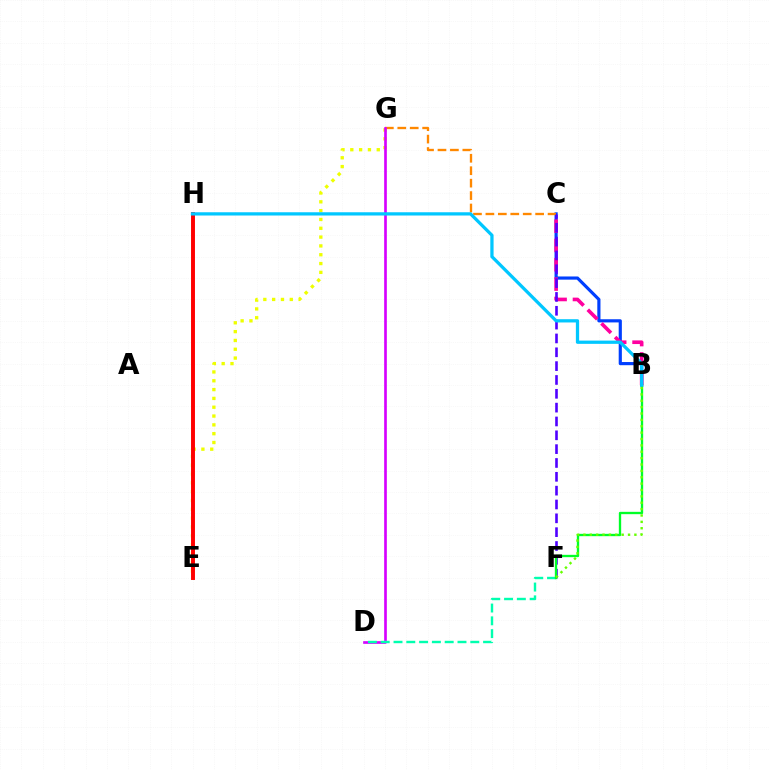{('B', 'C'): [{'color': '#003fff', 'line_style': 'solid', 'thickness': 2.28}, {'color': '#ff00a0', 'line_style': 'dashed', 'thickness': 2.63}], ('C', 'G'): [{'color': '#ff8800', 'line_style': 'dashed', 'thickness': 1.69}], ('E', 'G'): [{'color': '#eeff00', 'line_style': 'dotted', 'thickness': 2.4}], ('D', 'G'): [{'color': '#d600ff', 'line_style': 'solid', 'thickness': 1.92}], ('D', 'F'): [{'color': '#00ffaf', 'line_style': 'dashed', 'thickness': 1.74}], ('C', 'F'): [{'color': '#4f00ff', 'line_style': 'dashed', 'thickness': 1.88}], ('E', 'H'): [{'color': '#ff0000', 'line_style': 'solid', 'thickness': 2.83}], ('B', 'F'): [{'color': '#00ff27', 'line_style': 'solid', 'thickness': 1.68}, {'color': '#66ff00', 'line_style': 'dotted', 'thickness': 1.73}], ('B', 'H'): [{'color': '#00c7ff', 'line_style': 'solid', 'thickness': 2.34}]}